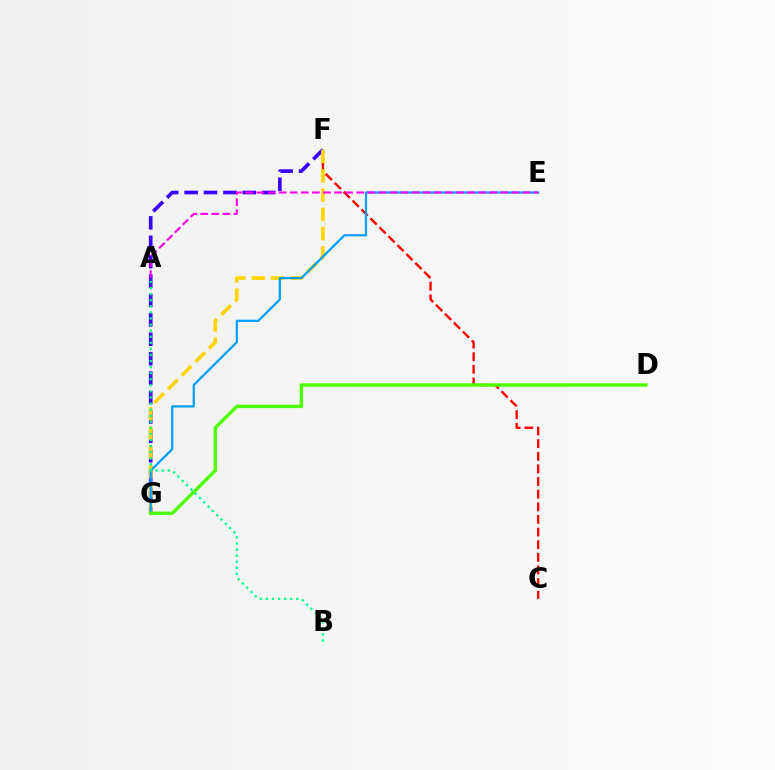{('C', 'F'): [{'color': '#ff0000', 'line_style': 'dashed', 'thickness': 1.72}], ('F', 'G'): [{'color': '#3700ff', 'line_style': 'dashed', 'thickness': 2.64}, {'color': '#ffd500', 'line_style': 'dashed', 'thickness': 2.62}], ('E', 'G'): [{'color': '#009eff', 'line_style': 'solid', 'thickness': 1.61}], ('A', 'E'): [{'color': '#ff00ed', 'line_style': 'dashed', 'thickness': 1.51}], ('D', 'G'): [{'color': '#4fff00', 'line_style': 'solid', 'thickness': 2.47}], ('A', 'B'): [{'color': '#00ff86', 'line_style': 'dotted', 'thickness': 1.65}]}